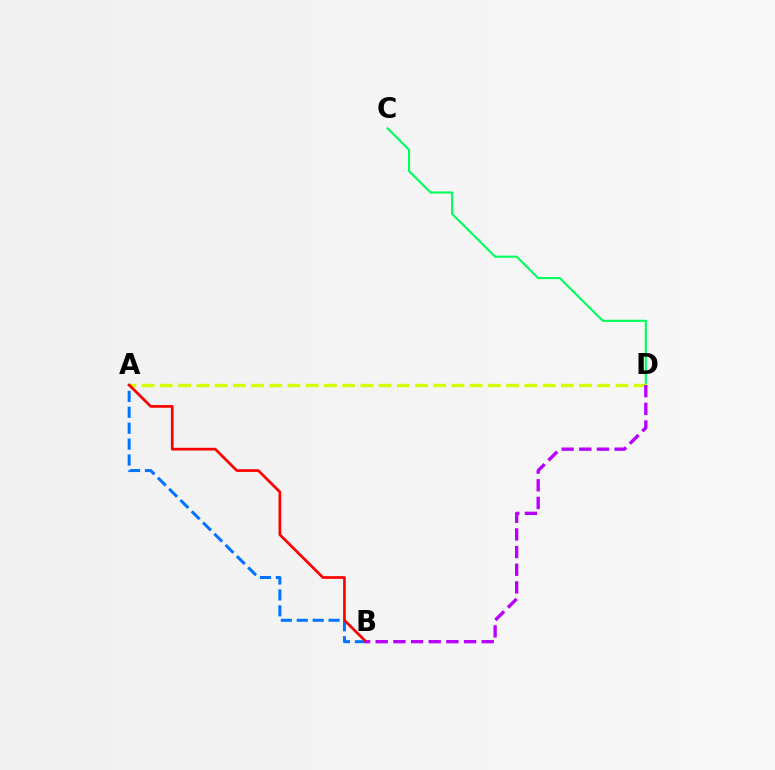{('C', 'D'): [{'color': '#00ff5c', 'line_style': 'solid', 'thickness': 1.52}], ('A', 'B'): [{'color': '#0074ff', 'line_style': 'dashed', 'thickness': 2.16}, {'color': '#ff0000', 'line_style': 'solid', 'thickness': 1.95}], ('A', 'D'): [{'color': '#d1ff00', 'line_style': 'dashed', 'thickness': 2.48}], ('B', 'D'): [{'color': '#b900ff', 'line_style': 'dashed', 'thickness': 2.4}]}